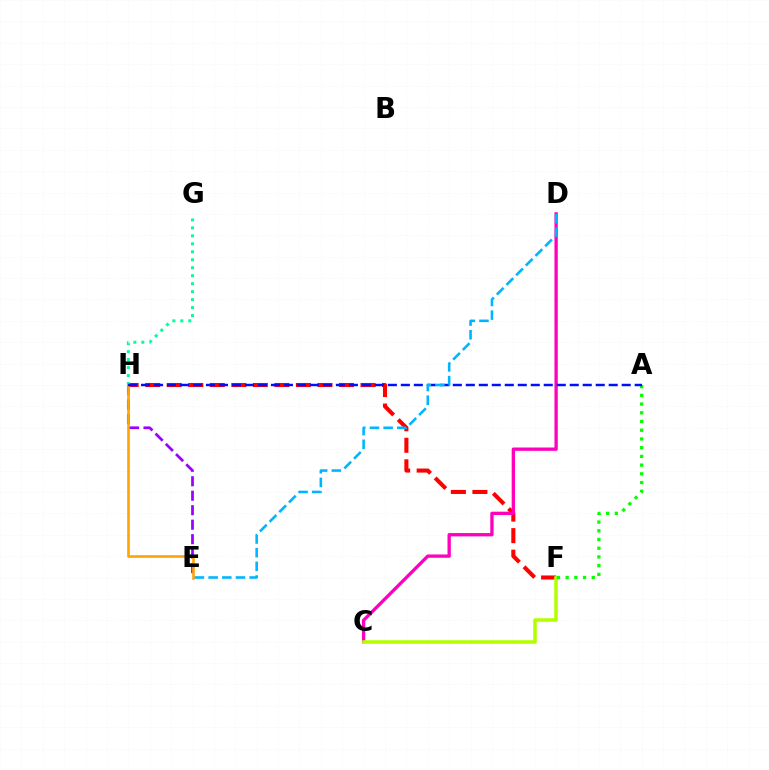{('F', 'H'): [{'color': '#ff0000', 'line_style': 'dashed', 'thickness': 2.92}], ('E', 'H'): [{'color': '#9b00ff', 'line_style': 'dashed', 'thickness': 1.97}, {'color': '#ffa500', 'line_style': 'solid', 'thickness': 1.91}], ('C', 'D'): [{'color': '#ff00bd', 'line_style': 'solid', 'thickness': 2.39}], ('C', 'F'): [{'color': '#b3ff00', 'line_style': 'solid', 'thickness': 2.56}], ('G', 'H'): [{'color': '#00ff9d', 'line_style': 'dotted', 'thickness': 2.17}], ('A', 'F'): [{'color': '#08ff00', 'line_style': 'dotted', 'thickness': 2.37}], ('A', 'H'): [{'color': '#0010ff', 'line_style': 'dashed', 'thickness': 1.76}], ('D', 'E'): [{'color': '#00b5ff', 'line_style': 'dashed', 'thickness': 1.86}]}